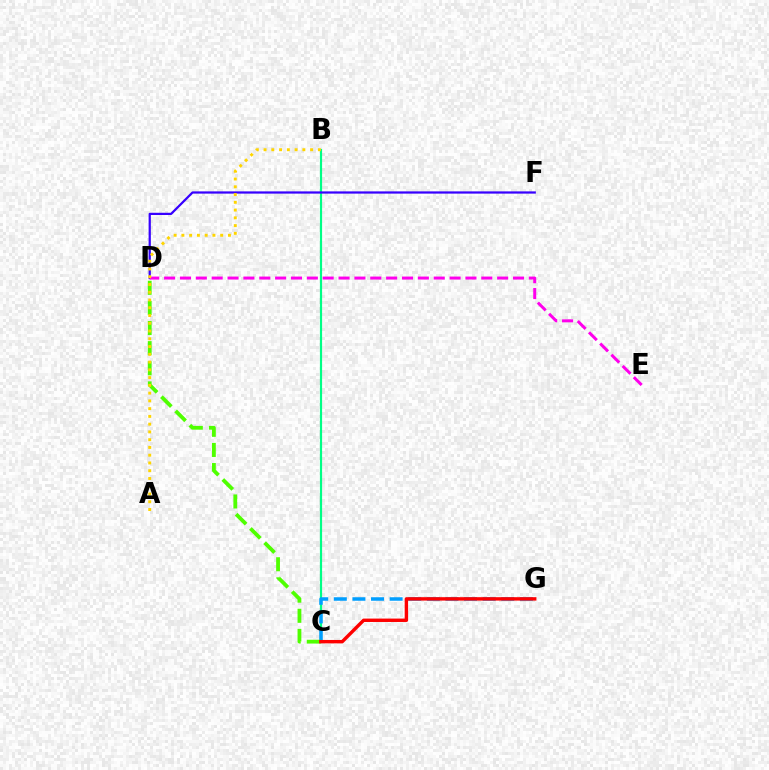{('B', 'C'): [{'color': '#00ff86', 'line_style': 'solid', 'thickness': 1.58}], ('D', 'F'): [{'color': '#3700ff', 'line_style': 'solid', 'thickness': 1.61}], ('D', 'E'): [{'color': '#ff00ed', 'line_style': 'dashed', 'thickness': 2.15}], ('C', 'G'): [{'color': '#009eff', 'line_style': 'dashed', 'thickness': 2.53}, {'color': '#ff0000', 'line_style': 'solid', 'thickness': 2.45}], ('C', 'D'): [{'color': '#4fff00', 'line_style': 'dashed', 'thickness': 2.73}], ('A', 'B'): [{'color': '#ffd500', 'line_style': 'dotted', 'thickness': 2.11}]}